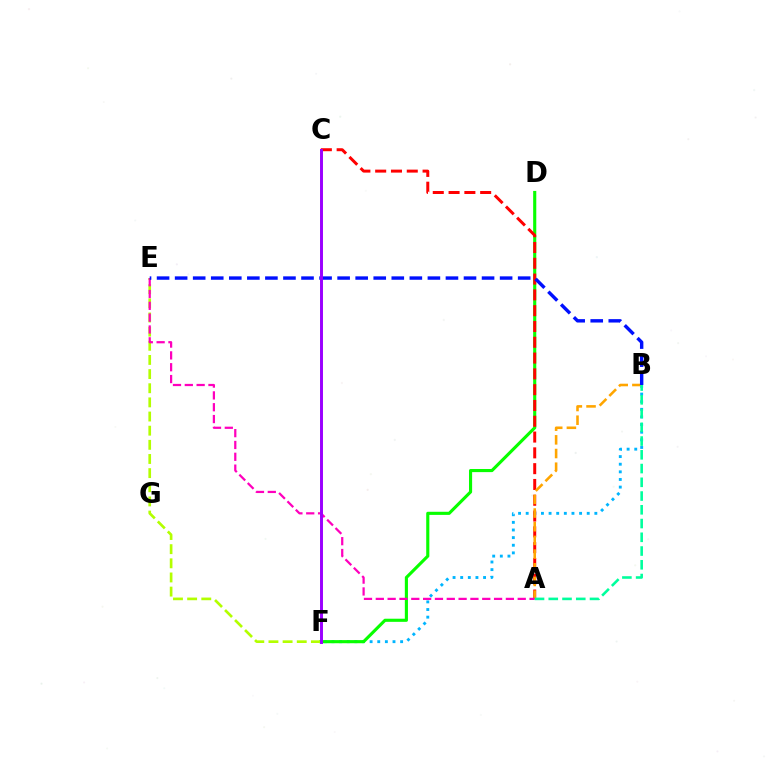{('B', 'F'): [{'color': '#00b5ff', 'line_style': 'dotted', 'thickness': 2.07}], ('D', 'F'): [{'color': '#08ff00', 'line_style': 'solid', 'thickness': 2.25}], ('A', 'C'): [{'color': '#ff0000', 'line_style': 'dashed', 'thickness': 2.15}], ('E', 'F'): [{'color': '#b3ff00', 'line_style': 'dashed', 'thickness': 1.92}], ('A', 'B'): [{'color': '#ffa500', 'line_style': 'dashed', 'thickness': 1.86}, {'color': '#00ff9d', 'line_style': 'dashed', 'thickness': 1.87}], ('A', 'E'): [{'color': '#ff00bd', 'line_style': 'dashed', 'thickness': 1.61}], ('B', 'E'): [{'color': '#0010ff', 'line_style': 'dashed', 'thickness': 2.45}], ('C', 'F'): [{'color': '#9b00ff', 'line_style': 'solid', 'thickness': 2.13}]}